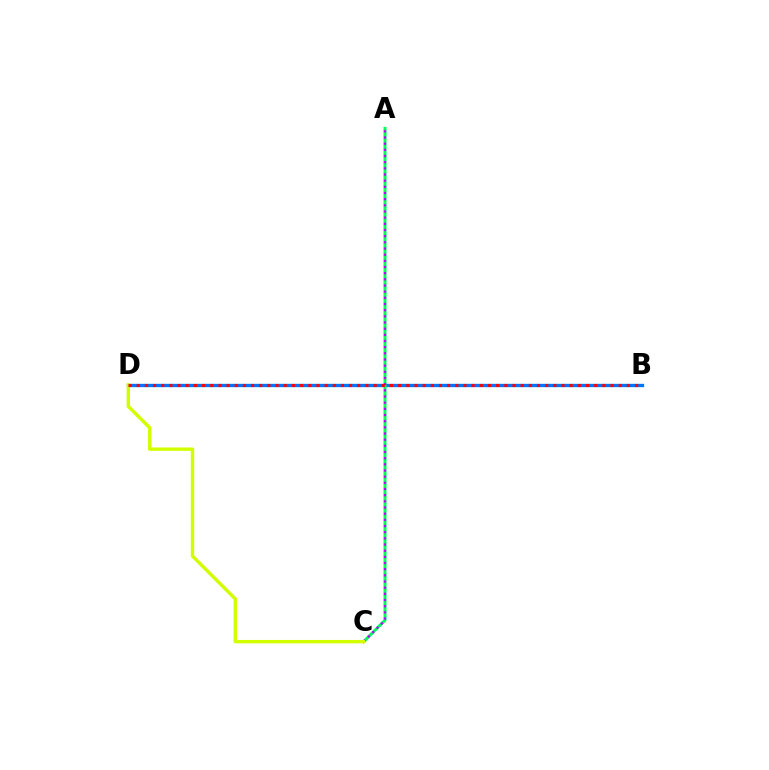{('B', 'D'): [{'color': '#0074ff', 'line_style': 'solid', 'thickness': 2.41}, {'color': '#ff0000', 'line_style': 'dotted', 'thickness': 2.22}], ('A', 'C'): [{'color': '#00ff5c', 'line_style': 'solid', 'thickness': 2.13}, {'color': '#b900ff', 'line_style': 'dotted', 'thickness': 1.68}], ('C', 'D'): [{'color': '#d1ff00', 'line_style': 'solid', 'thickness': 2.44}]}